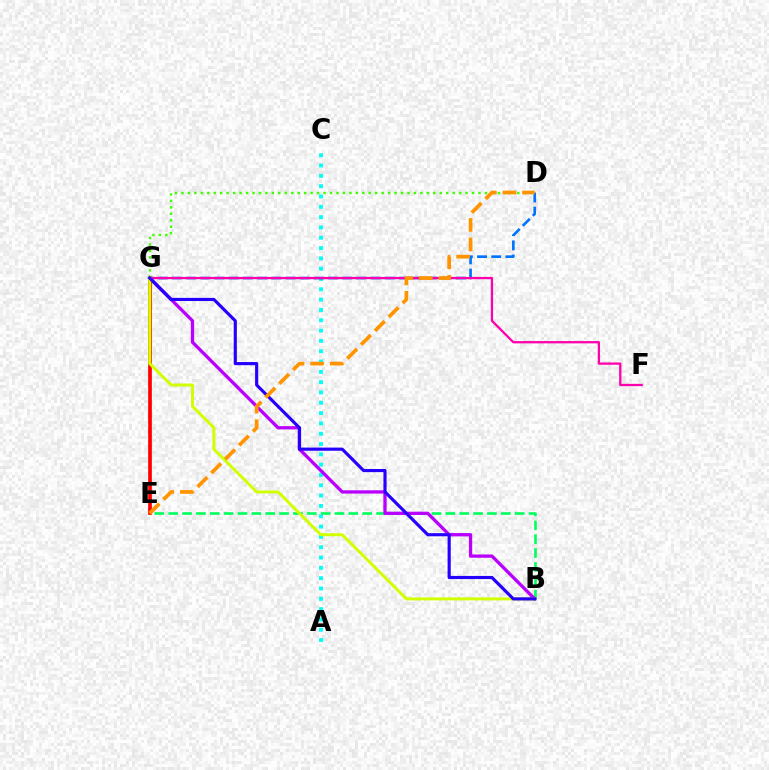{('A', 'C'): [{'color': '#00fff6', 'line_style': 'dotted', 'thickness': 2.8}], ('B', 'E'): [{'color': '#00ff5c', 'line_style': 'dashed', 'thickness': 1.88}], ('E', 'G'): [{'color': '#ff0000', 'line_style': 'solid', 'thickness': 2.66}], ('D', 'G'): [{'color': '#0074ff', 'line_style': 'dashed', 'thickness': 1.93}, {'color': '#3dff00', 'line_style': 'dotted', 'thickness': 1.75}], ('F', 'G'): [{'color': '#ff00ac', 'line_style': 'solid', 'thickness': 1.64}], ('B', 'G'): [{'color': '#b900ff', 'line_style': 'solid', 'thickness': 2.37}, {'color': '#d1ff00', 'line_style': 'solid', 'thickness': 2.14}, {'color': '#2500ff', 'line_style': 'solid', 'thickness': 2.26}], ('D', 'E'): [{'color': '#ff9400', 'line_style': 'dashed', 'thickness': 2.66}]}